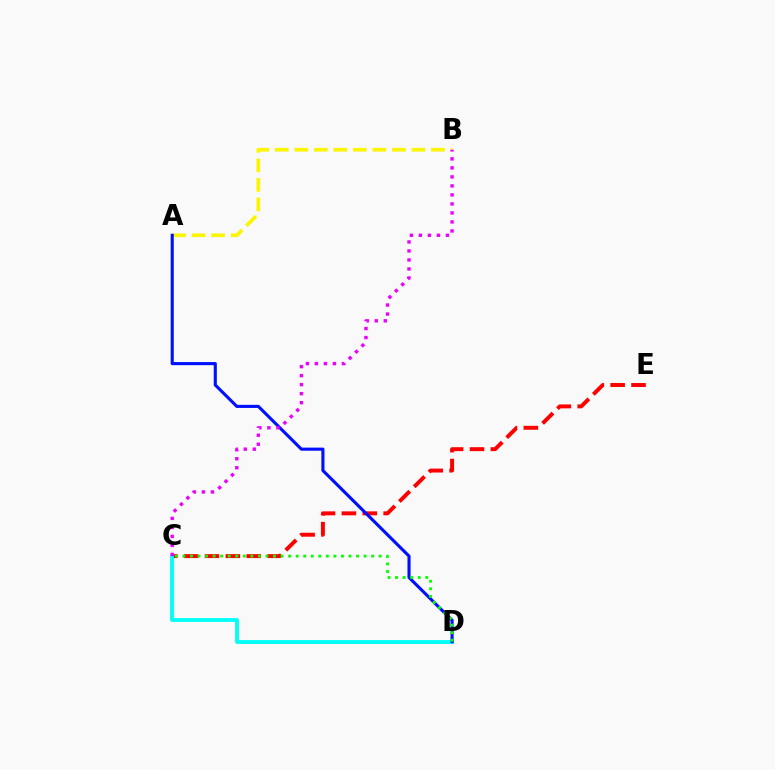{('A', 'B'): [{'color': '#fcf500', 'line_style': 'dashed', 'thickness': 2.65}], ('C', 'E'): [{'color': '#ff0000', 'line_style': 'dashed', 'thickness': 2.84}], ('C', 'D'): [{'color': '#00fff6', 'line_style': 'solid', 'thickness': 2.75}, {'color': '#08ff00', 'line_style': 'dotted', 'thickness': 2.05}], ('A', 'D'): [{'color': '#0010ff', 'line_style': 'solid', 'thickness': 2.24}], ('B', 'C'): [{'color': '#ee00ff', 'line_style': 'dotted', 'thickness': 2.45}]}